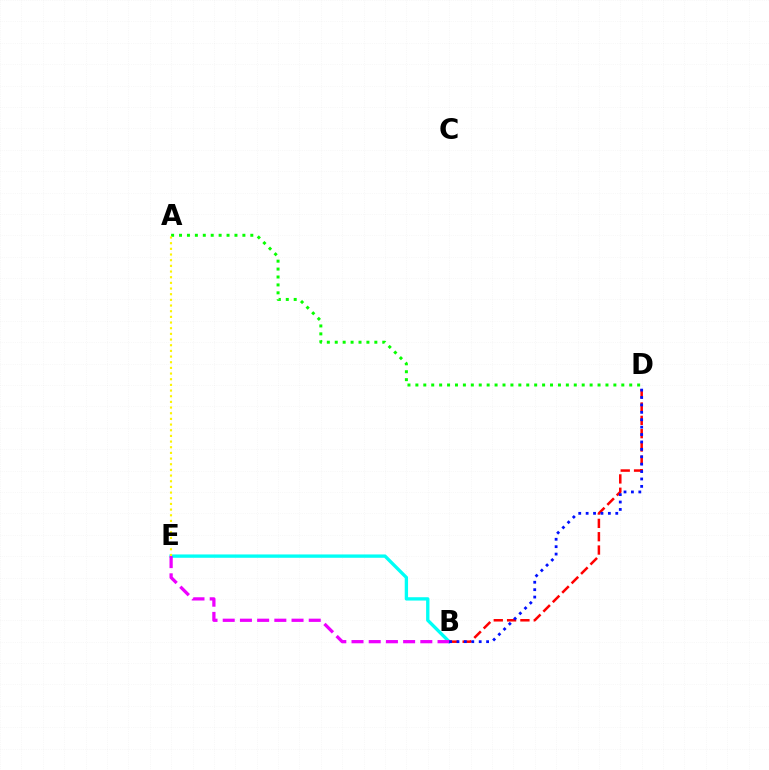{('B', 'E'): [{'color': '#00fff6', 'line_style': 'solid', 'thickness': 2.4}, {'color': '#ee00ff', 'line_style': 'dashed', 'thickness': 2.34}], ('B', 'D'): [{'color': '#ff0000', 'line_style': 'dashed', 'thickness': 1.81}, {'color': '#0010ff', 'line_style': 'dotted', 'thickness': 2.01}], ('A', 'D'): [{'color': '#08ff00', 'line_style': 'dotted', 'thickness': 2.15}], ('A', 'E'): [{'color': '#fcf500', 'line_style': 'dotted', 'thickness': 1.54}]}